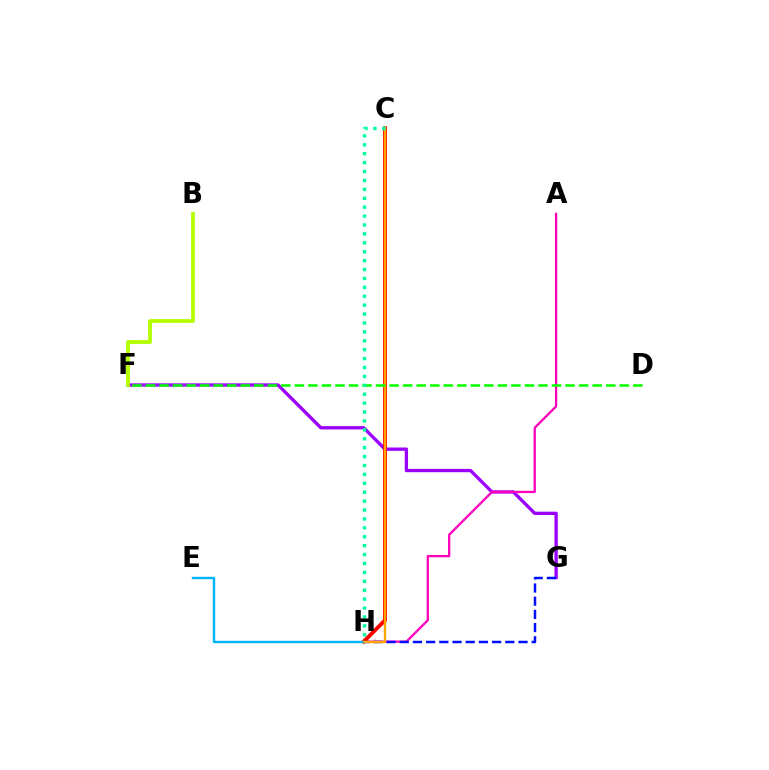{('F', 'G'): [{'color': '#9b00ff', 'line_style': 'solid', 'thickness': 2.39}], ('B', 'F'): [{'color': '#b3ff00', 'line_style': 'solid', 'thickness': 2.73}], ('A', 'H'): [{'color': '#ff00bd', 'line_style': 'solid', 'thickness': 1.65}], ('G', 'H'): [{'color': '#0010ff', 'line_style': 'dashed', 'thickness': 1.79}], ('C', 'H'): [{'color': '#ff0000', 'line_style': 'solid', 'thickness': 2.81}, {'color': '#ffa500', 'line_style': 'solid', 'thickness': 1.69}, {'color': '#00ff9d', 'line_style': 'dotted', 'thickness': 2.42}], ('E', 'H'): [{'color': '#00b5ff', 'line_style': 'solid', 'thickness': 1.73}], ('D', 'F'): [{'color': '#08ff00', 'line_style': 'dashed', 'thickness': 1.84}]}